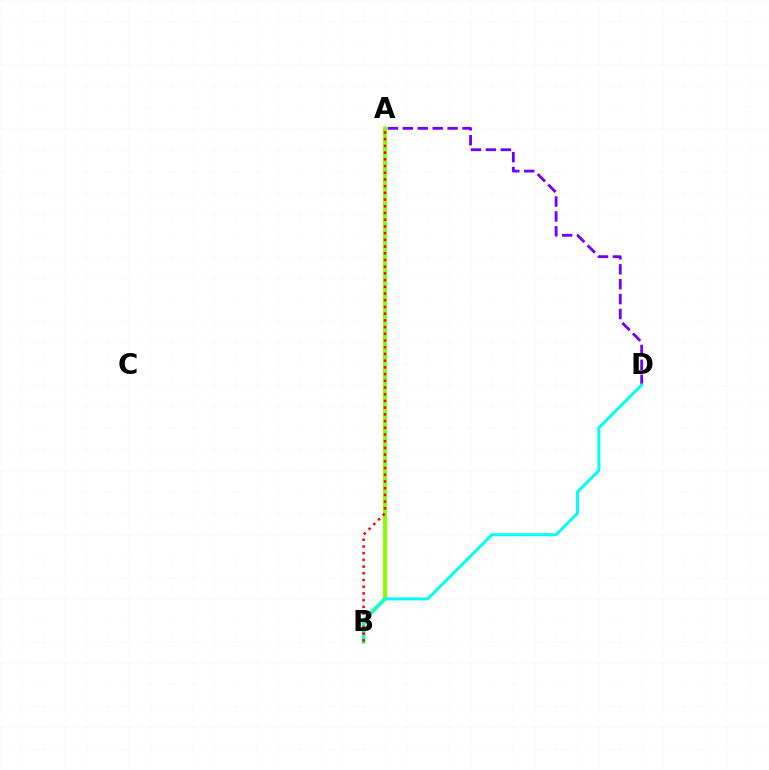{('A', 'B'): [{'color': '#84ff00', 'line_style': 'solid', 'thickness': 2.83}, {'color': '#ff0000', 'line_style': 'dotted', 'thickness': 1.82}], ('A', 'D'): [{'color': '#7200ff', 'line_style': 'dashed', 'thickness': 2.03}], ('B', 'D'): [{'color': '#00fff6', 'line_style': 'solid', 'thickness': 2.16}]}